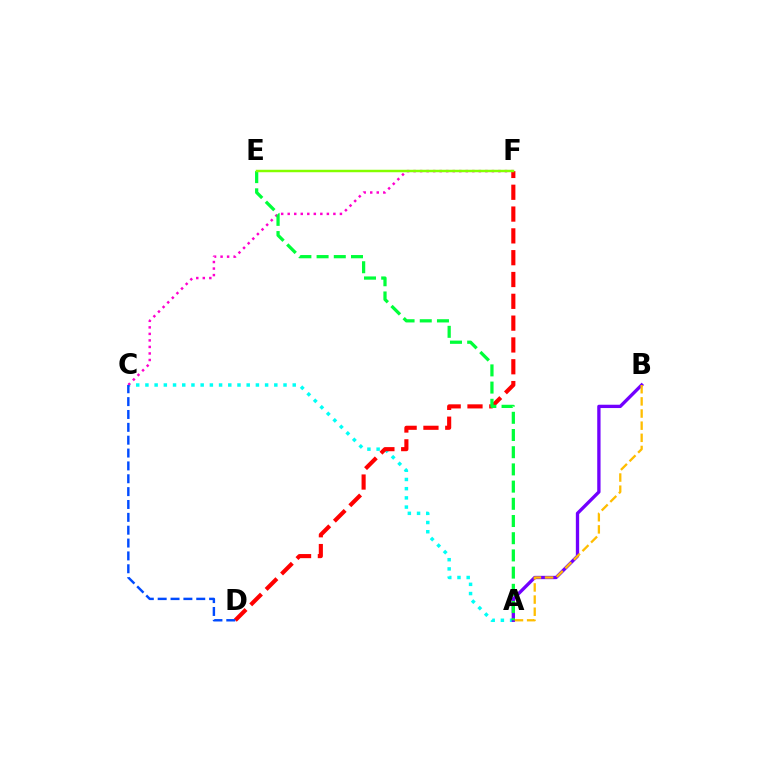{('A', 'C'): [{'color': '#00fff6', 'line_style': 'dotted', 'thickness': 2.5}], ('A', 'B'): [{'color': '#7200ff', 'line_style': 'solid', 'thickness': 2.39}, {'color': '#ffbd00', 'line_style': 'dashed', 'thickness': 1.65}], ('C', 'F'): [{'color': '#ff00cf', 'line_style': 'dotted', 'thickness': 1.77}], ('D', 'F'): [{'color': '#ff0000', 'line_style': 'dashed', 'thickness': 2.96}], ('C', 'D'): [{'color': '#004bff', 'line_style': 'dashed', 'thickness': 1.75}], ('A', 'E'): [{'color': '#00ff39', 'line_style': 'dashed', 'thickness': 2.34}], ('E', 'F'): [{'color': '#84ff00', 'line_style': 'solid', 'thickness': 1.78}]}